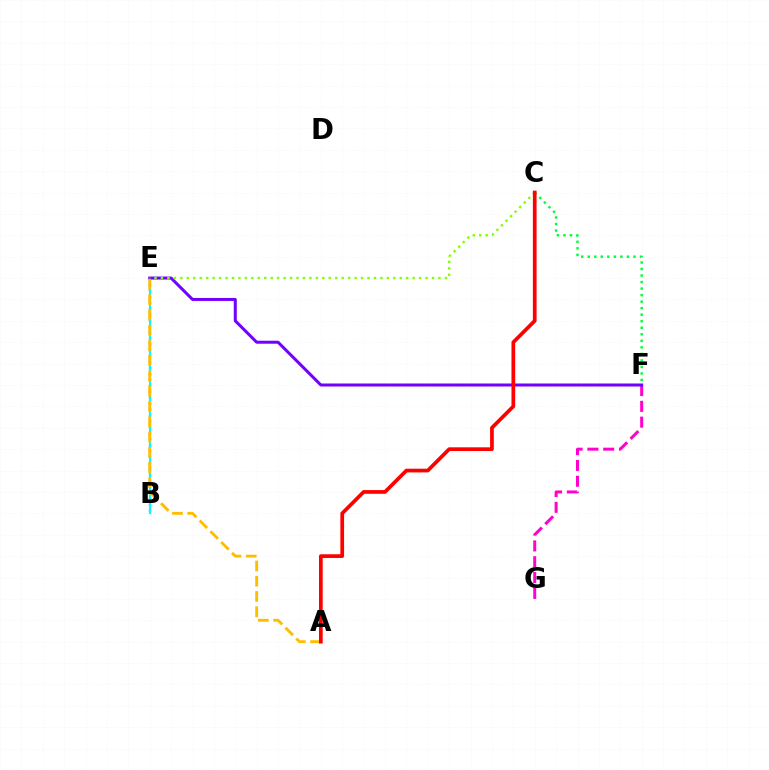{('F', 'G'): [{'color': '#ff00cf', 'line_style': 'dashed', 'thickness': 2.15}], ('B', 'E'): [{'color': '#004bff', 'line_style': 'dotted', 'thickness': 1.61}, {'color': '#00fff6', 'line_style': 'solid', 'thickness': 1.56}], ('E', 'F'): [{'color': '#7200ff', 'line_style': 'solid', 'thickness': 2.16}], ('A', 'E'): [{'color': '#ffbd00', 'line_style': 'dashed', 'thickness': 2.07}], ('C', 'F'): [{'color': '#00ff39', 'line_style': 'dotted', 'thickness': 1.77}], ('C', 'E'): [{'color': '#84ff00', 'line_style': 'dotted', 'thickness': 1.75}], ('A', 'C'): [{'color': '#ff0000', 'line_style': 'solid', 'thickness': 2.67}]}